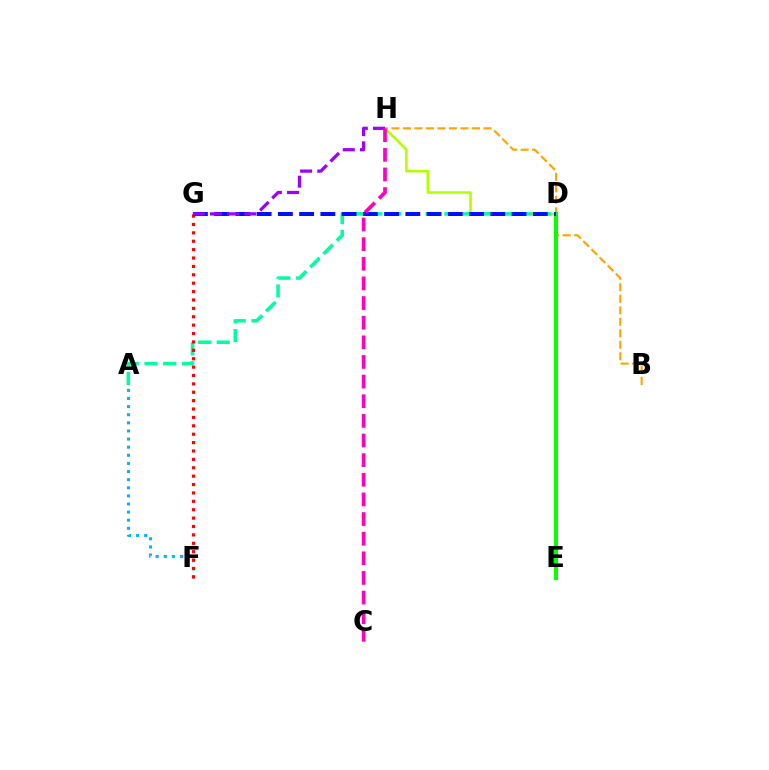{('B', 'H'): [{'color': '#ffa500', 'line_style': 'dashed', 'thickness': 1.56}], ('D', 'H'): [{'color': '#b3ff00', 'line_style': 'solid', 'thickness': 1.87}], ('A', 'D'): [{'color': '#00ff9d', 'line_style': 'dashed', 'thickness': 2.54}], ('D', 'E'): [{'color': '#08ff00', 'line_style': 'solid', 'thickness': 2.94}], ('A', 'F'): [{'color': '#00b5ff', 'line_style': 'dotted', 'thickness': 2.21}], ('F', 'G'): [{'color': '#ff0000', 'line_style': 'dotted', 'thickness': 2.28}], ('D', 'G'): [{'color': '#0010ff', 'line_style': 'dashed', 'thickness': 2.89}], ('G', 'H'): [{'color': '#9b00ff', 'line_style': 'dashed', 'thickness': 2.34}], ('C', 'H'): [{'color': '#ff00bd', 'line_style': 'dashed', 'thickness': 2.67}]}